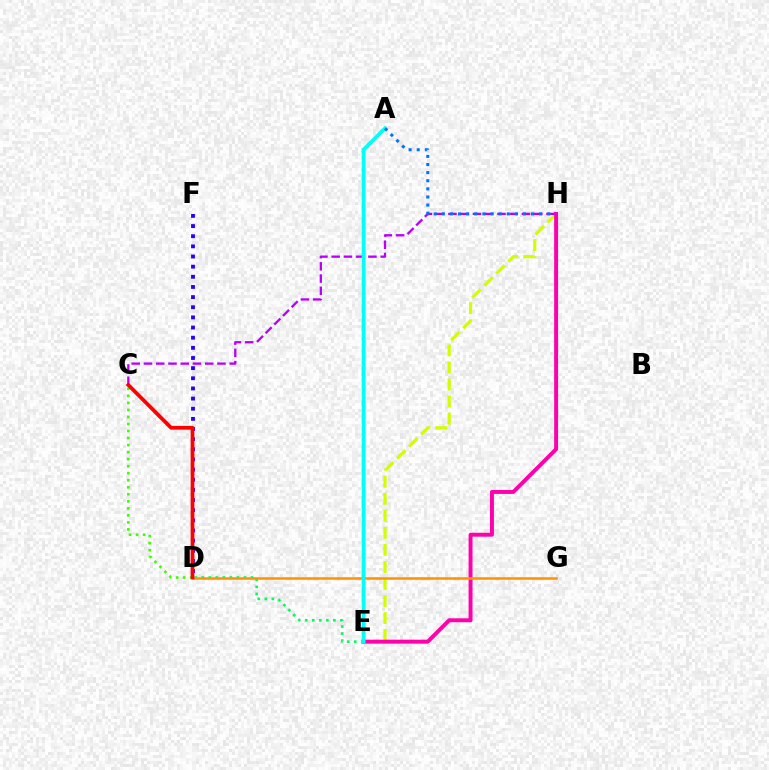{('E', 'H'): [{'color': '#d1ff00', 'line_style': 'dashed', 'thickness': 2.31}, {'color': '#ff00ac', 'line_style': 'solid', 'thickness': 2.84}], ('D', 'F'): [{'color': '#2500ff', 'line_style': 'dotted', 'thickness': 2.76}], ('D', 'E'): [{'color': '#00ff5c', 'line_style': 'dotted', 'thickness': 1.91}], ('C', 'D'): [{'color': '#3dff00', 'line_style': 'dotted', 'thickness': 1.91}, {'color': '#ff0000', 'line_style': 'solid', 'thickness': 2.71}], ('C', 'H'): [{'color': '#b900ff', 'line_style': 'dashed', 'thickness': 1.66}], ('D', 'G'): [{'color': '#ff9400', 'line_style': 'solid', 'thickness': 1.84}], ('A', 'E'): [{'color': '#00fff6', 'line_style': 'solid', 'thickness': 2.75}], ('A', 'H'): [{'color': '#0074ff', 'line_style': 'dotted', 'thickness': 2.2}]}